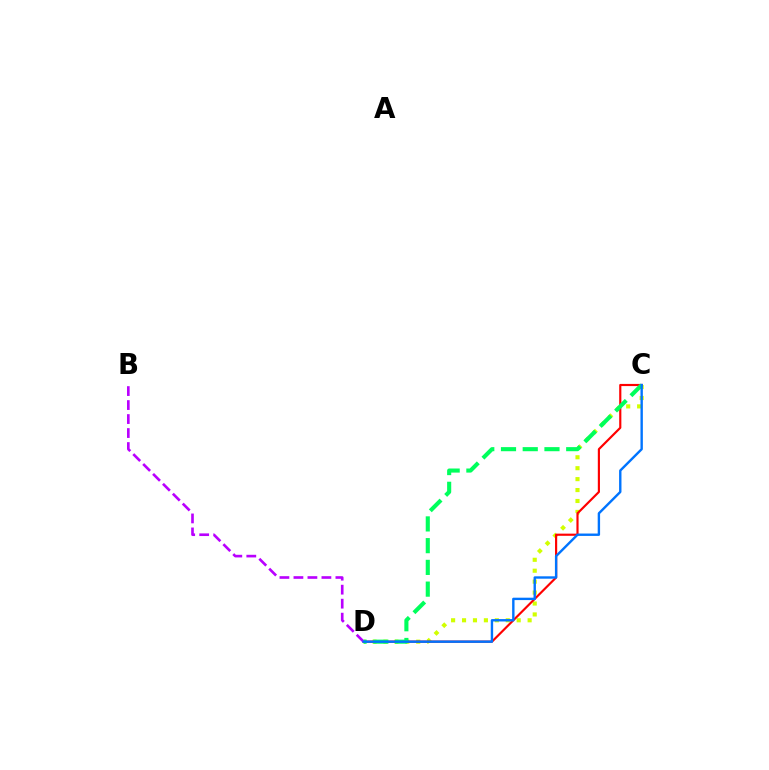{('C', 'D'): [{'color': '#d1ff00', 'line_style': 'dotted', 'thickness': 2.97}, {'color': '#ff0000', 'line_style': 'solid', 'thickness': 1.56}, {'color': '#00ff5c', 'line_style': 'dashed', 'thickness': 2.95}, {'color': '#0074ff', 'line_style': 'solid', 'thickness': 1.72}], ('B', 'D'): [{'color': '#b900ff', 'line_style': 'dashed', 'thickness': 1.9}]}